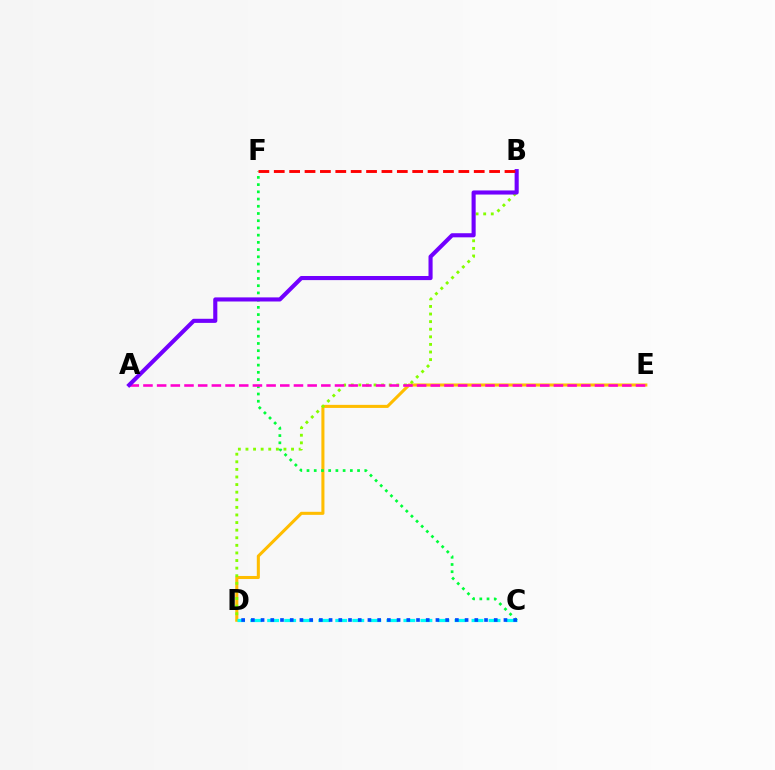{('D', 'E'): [{'color': '#ffbd00', 'line_style': 'solid', 'thickness': 2.2}], ('B', 'D'): [{'color': '#84ff00', 'line_style': 'dotted', 'thickness': 2.06}], ('C', 'D'): [{'color': '#00fff6', 'line_style': 'dashed', 'thickness': 2.31}, {'color': '#004bff', 'line_style': 'dotted', 'thickness': 2.64}], ('C', 'F'): [{'color': '#00ff39', 'line_style': 'dotted', 'thickness': 1.96}], ('A', 'E'): [{'color': '#ff00cf', 'line_style': 'dashed', 'thickness': 1.86}], ('A', 'B'): [{'color': '#7200ff', 'line_style': 'solid', 'thickness': 2.95}], ('B', 'F'): [{'color': '#ff0000', 'line_style': 'dashed', 'thickness': 2.09}]}